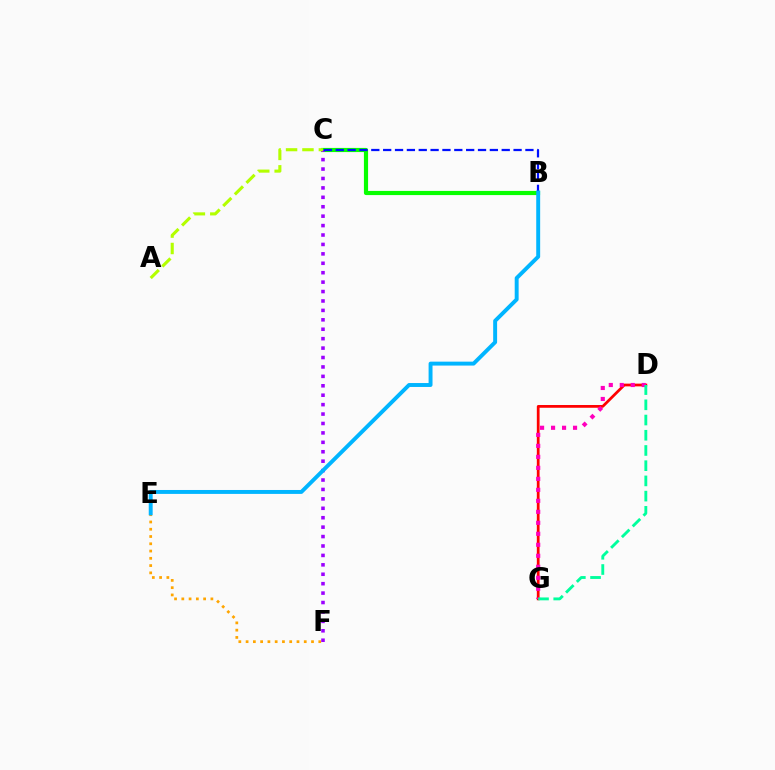{('E', 'F'): [{'color': '#ffa500', 'line_style': 'dotted', 'thickness': 1.97}], ('D', 'G'): [{'color': '#ff0000', 'line_style': 'solid', 'thickness': 1.98}, {'color': '#ff00bd', 'line_style': 'dotted', 'thickness': 2.99}, {'color': '#00ff9d', 'line_style': 'dashed', 'thickness': 2.07}], ('B', 'C'): [{'color': '#08ff00', 'line_style': 'solid', 'thickness': 3.0}, {'color': '#0010ff', 'line_style': 'dashed', 'thickness': 1.61}], ('C', 'F'): [{'color': '#9b00ff', 'line_style': 'dotted', 'thickness': 2.56}], ('A', 'C'): [{'color': '#b3ff00', 'line_style': 'dashed', 'thickness': 2.23}], ('B', 'E'): [{'color': '#00b5ff', 'line_style': 'solid', 'thickness': 2.83}]}